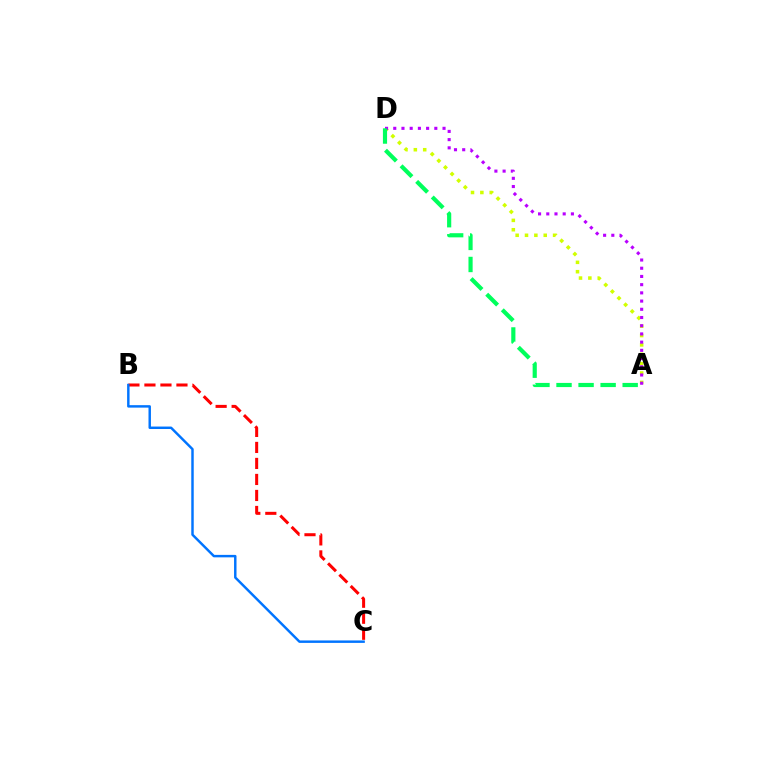{('A', 'D'): [{'color': '#d1ff00', 'line_style': 'dotted', 'thickness': 2.54}, {'color': '#b900ff', 'line_style': 'dotted', 'thickness': 2.23}, {'color': '#00ff5c', 'line_style': 'dashed', 'thickness': 3.0}], ('B', 'C'): [{'color': '#ff0000', 'line_style': 'dashed', 'thickness': 2.18}, {'color': '#0074ff', 'line_style': 'solid', 'thickness': 1.77}]}